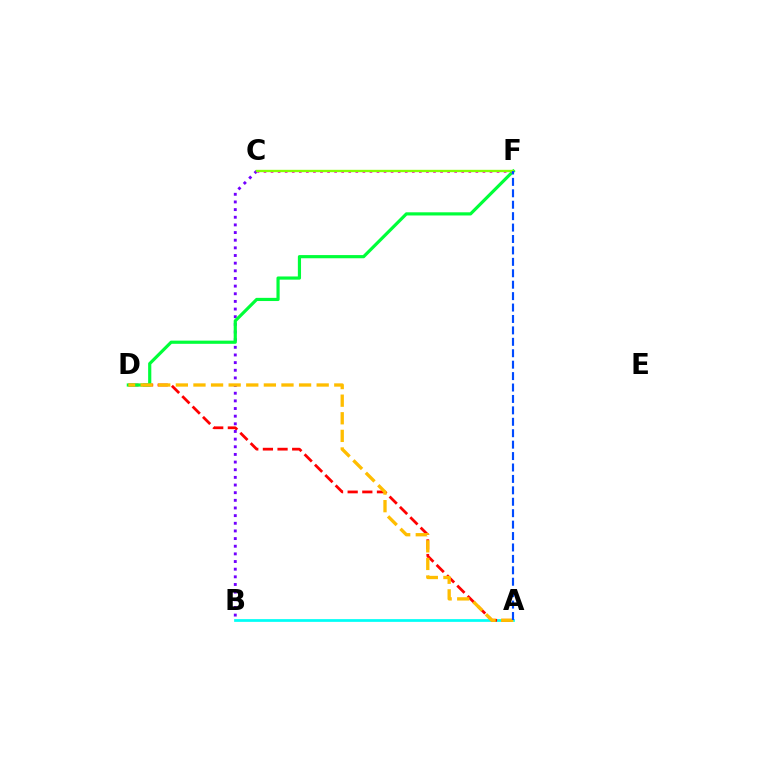{('A', 'B'): [{'color': '#00fff6', 'line_style': 'solid', 'thickness': 1.97}], ('A', 'D'): [{'color': '#ff0000', 'line_style': 'dashed', 'thickness': 1.99}, {'color': '#ffbd00', 'line_style': 'dashed', 'thickness': 2.39}], ('B', 'C'): [{'color': '#7200ff', 'line_style': 'dotted', 'thickness': 2.08}], ('D', 'F'): [{'color': '#00ff39', 'line_style': 'solid', 'thickness': 2.29}], ('C', 'F'): [{'color': '#ff00cf', 'line_style': 'dotted', 'thickness': 1.92}, {'color': '#84ff00', 'line_style': 'solid', 'thickness': 1.69}], ('A', 'F'): [{'color': '#004bff', 'line_style': 'dashed', 'thickness': 1.55}]}